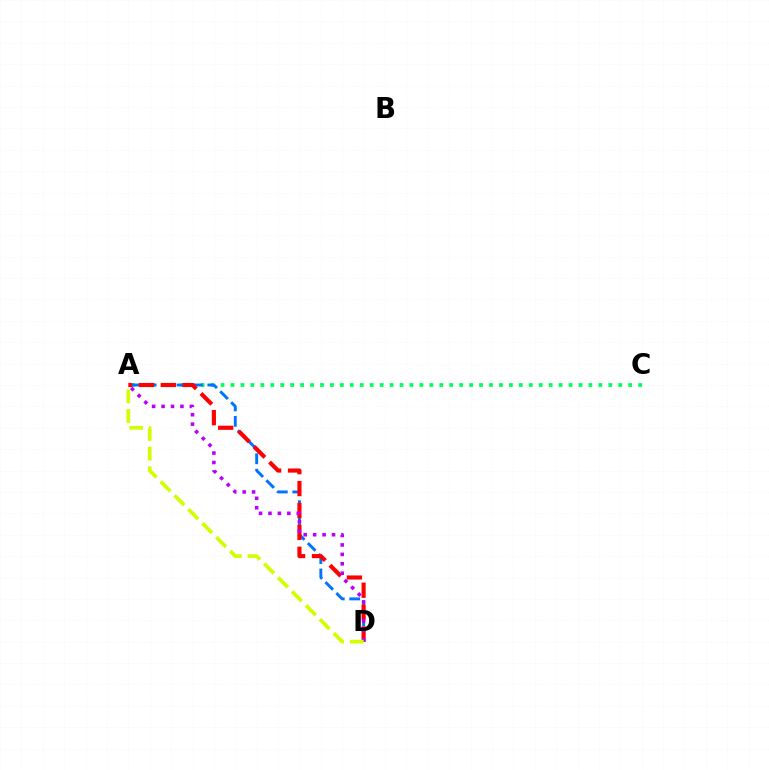{('A', 'C'): [{'color': '#00ff5c', 'line_style': 'dotted', 'thickness': 2.7}], ('A', 'D'): [{'color': '#0074ff', 'line_style': 'dashed', 'thickness': 2.1}, {'color': '#ff0000', 'line_style': 'dashed', 'thickness': 2.98}, {'color': '#b900ff', 'line_style': 'dotted', 'thickness': 2.56}, {'color': '#d1ff00', 'line_style': 'dashed', 'thickness': 2.67}]}